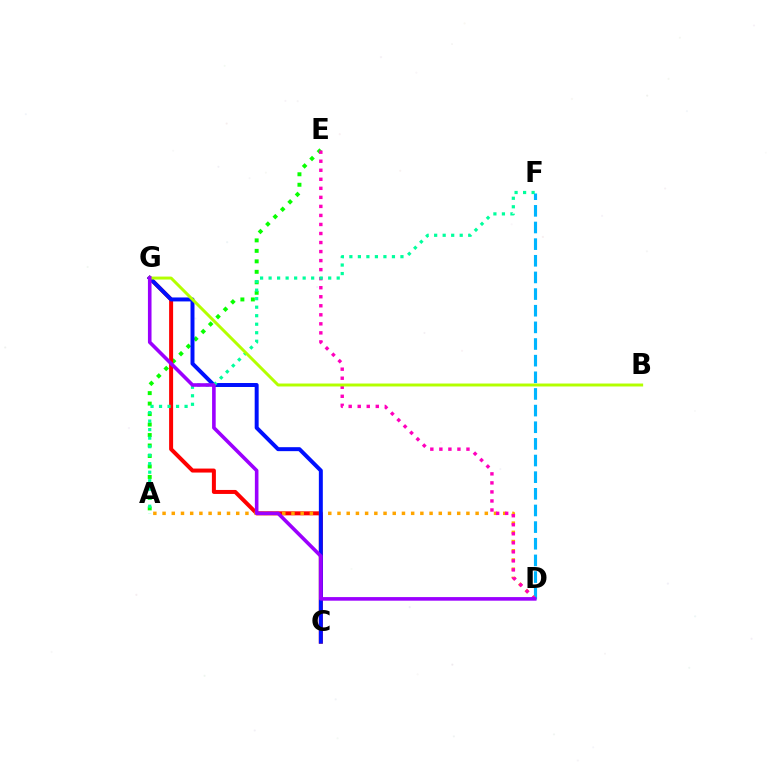{('A', 'E'): [{'color': '#08ff00', 'line_style': 'dotted', 'thickness': 2.85}], ('D', 'F'): [{'color': '#00b5ff', 'line_style': 'dashed', 'thickness': 2.26}], ('C', 'G'): [{'color': '#ff0000', 'line_style': 'solid', 'thickness': 2.88}, {'color': '#0010ff', 'line_style': 'solid', 'thickness': 2.86}], ('A', 'D'): [{'color': '#ffa500', 'line_style': 'dotted', 'thickness': 2.5}], ('D', 'E'): [{'color': '#ff00bd', 'line_style': 'dotted', 'thickness': 2.45}], ('A', 'F'): [{'color': '#00ff9d', 'line_style': 'dotted', 'thickness': 2.31}], ('B', 'G'): [{'color': '#b3ff00', 'line_style': 'solid', 'thickness': 2.13}], ('D', 'G'): [{'color': '#9b00ff', 'line_style': 'solid', 'thickness': 2.59}]}